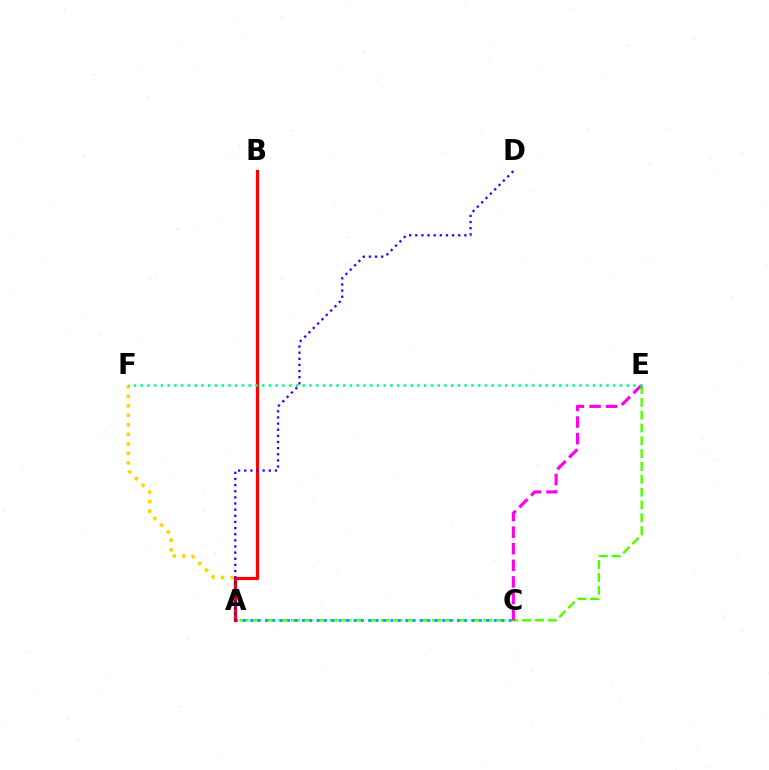{('A', 'E'): [{'color': '#4fff00', 'line_style': 'dashed', 'thickness': 1.74}], ('A', 'F'): [{'color': '#ffd500', 'line_style': 'dotted', 'thickness': 2.58}], ('A', 'C'): [{'color': '#009eff', 'line_style': 'dotted', 'thickness': 2.01}], ('A', 'B'): [{'color': '#ff0000', 'line_style': 'solid', 'thickness': 2.3}], ('A', 'D'): [{'color': '#3700ff', 'line_style': 'dotted', 'thickness': 1.67}], ('C', 'E'): [{'color': '#ff00ed', 'line_style': 'dashed', 'thickness': 2.25}], ('E', 'F'): [{'color': '#00ff86', 'line_style': 'dotted', 'thickness': 1.83}]}